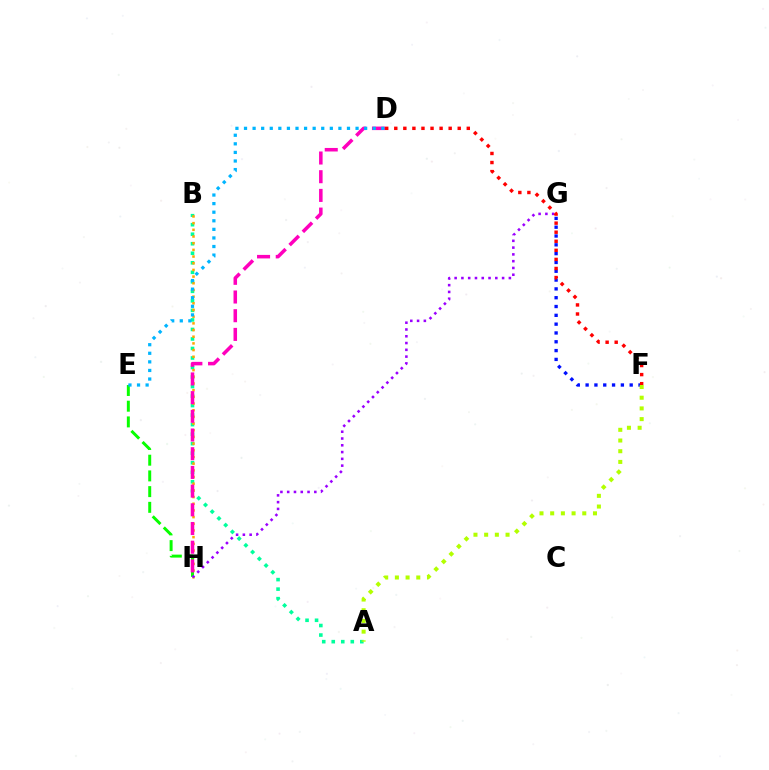{('A', 'B'): [{'color': '#00ff9d', 'line_style': 'dotted', 'thickness': 2.59}], ('B', 'H'): [{'color': '#ffa500', 'line_style': 'dotted', 'thickness': 1.82}], ('F', 'G'): [{'color': '#0010ff', 'line_style': 'dotted', 'thickness': 2.39}], ('A', 'F'): [{'color': '#b3ff00', 'line_style': 'dotted', 'thickness': 2.91}], ('E', 'H'): [{'color': '#08ff00', 'line_style': 'dashed', 'thickness': 2.13}], ('D', 'H'): [{'color': '#ff00bd', 'line_style': 'dashed', 'thickness': 2.54}], ('G', 'H'): [{'color': '#9b00ff', 'line_style': 'dotted', 'thickness': 1.84}], ('D', 'F'): [{'color': '#ff0000', 'line_style': 'dotted', 'thickness': 2.46}], ('D', 'E'): [{'color': '#00b5ff', 'line_style': 'dotted', 'thickness': 2.33}]}